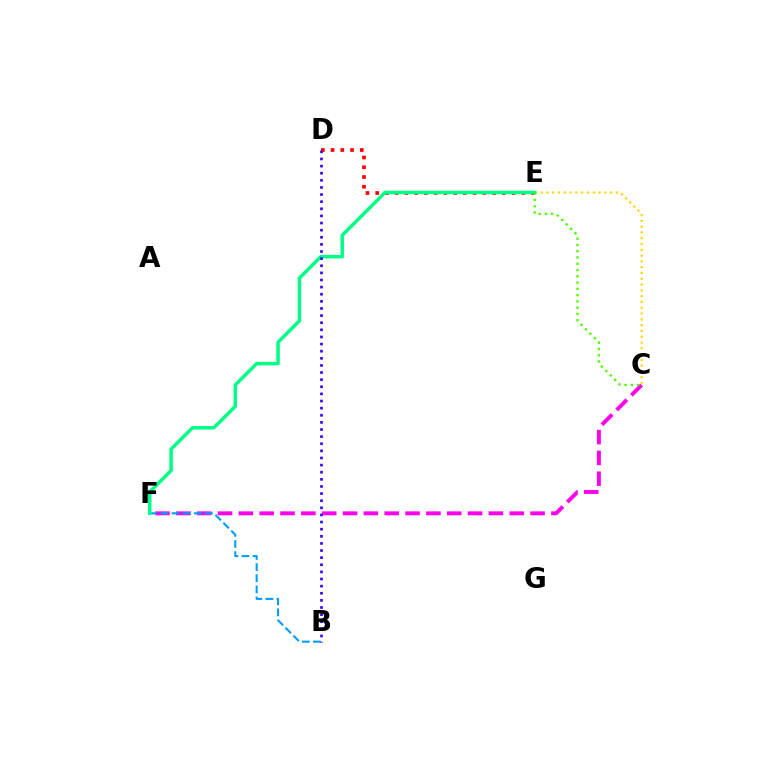{('C', 'F'): [{'color': '#ff00ed', 'line_style': 'dashed', 'thickness': 2.83}], ('D', 'E'): [{'color': '#ff0000', 'line_style': 'dotted', 'thickness': 2.65}], ('C', 'E'): [{'color': '#ffd500', 'line_style': 'dotted', 'thickness': 1.57}, {'color': '#4fff00', 'line_style': 'dotted', 'thickness': 1.7}], ('B', 'F'): [{'color': '#009eff', 'line_style': 'dashed', 'thickness': 1.51}], ('E', 'F'): [{'color': '#00ff86', 'line_style': 'solid', 'thickness': 2.5}], ('B', 'D'): [{'color': '#3700ff', 'line_style': 'dotted', 'thickness': 1.93}]}